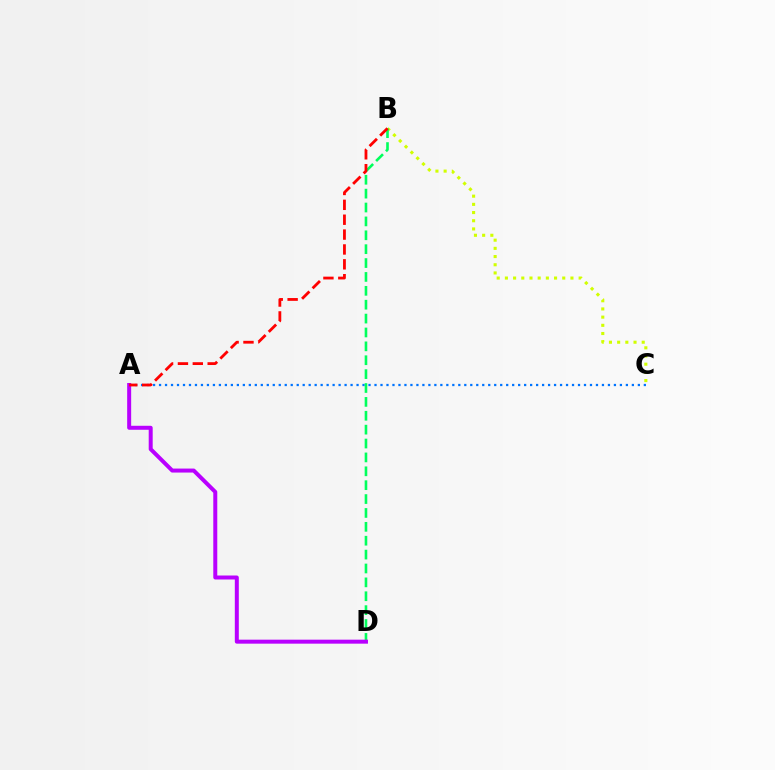{('B', 'C'): [{'color': '#d1ff00', 'line_style': 'dotted', 'thickness': 2.23}], ('A', 'C'): [{'color': '#0074ff', 'line_style': 'dotted', 'thickness': 1.63}], ('B', 'D'): [{'color': '#00ff5c', 'line_style': 'dashed', 'thickness': 1.89}], ('A', 'D'): [{'color': '#b900ff', 'line_style': 'solid', 'thickness': 2.87}], ('A', 'B'): [{'color': '#ff0000', 'line_style': 'dashed', 'thickness': 2.02}]}